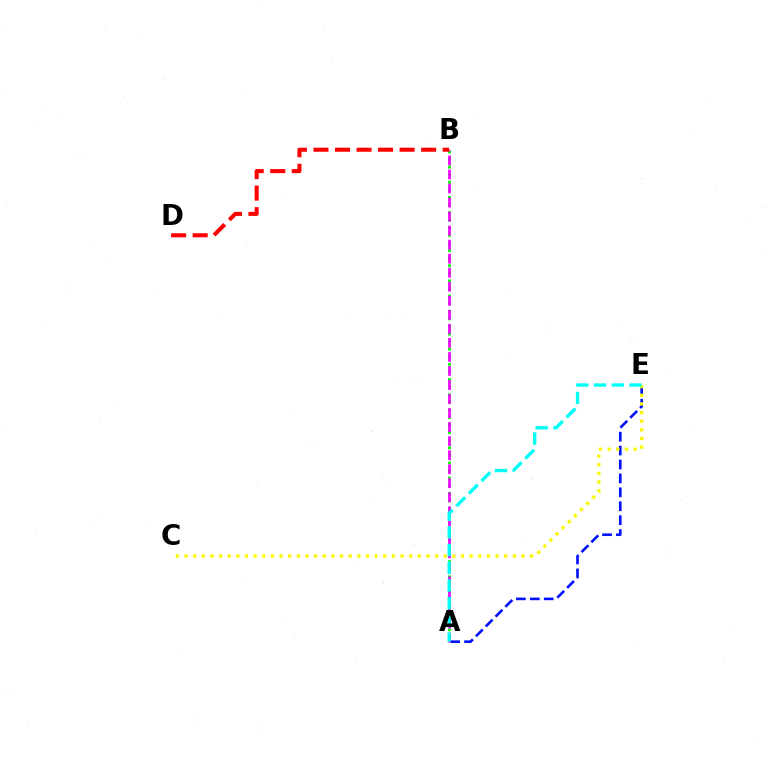{('A', 'E'): [{'color': '#0010ff', 'line_style': 'dashed', 'thickness': 1.89}, {'color': '#00fff6', 'line_style': 'dashed', 'thickness': 2.41}], ('C', 'E'): [{'color': '#fcf500', 'line_style': 'dotted', 'thickness': 2.35}], ('A', 'B'): [{'color': '#08ff00', 'line_style': 'dotted', 'thickness': 2.06}, {'color': '#ee00ff', 'line_style': 'dashed', 'thickness': 1.91}], ('B', 'D'): [{'color': '#ff0000', 'line_style': 'dashed', 'thickness': 2.93}]}